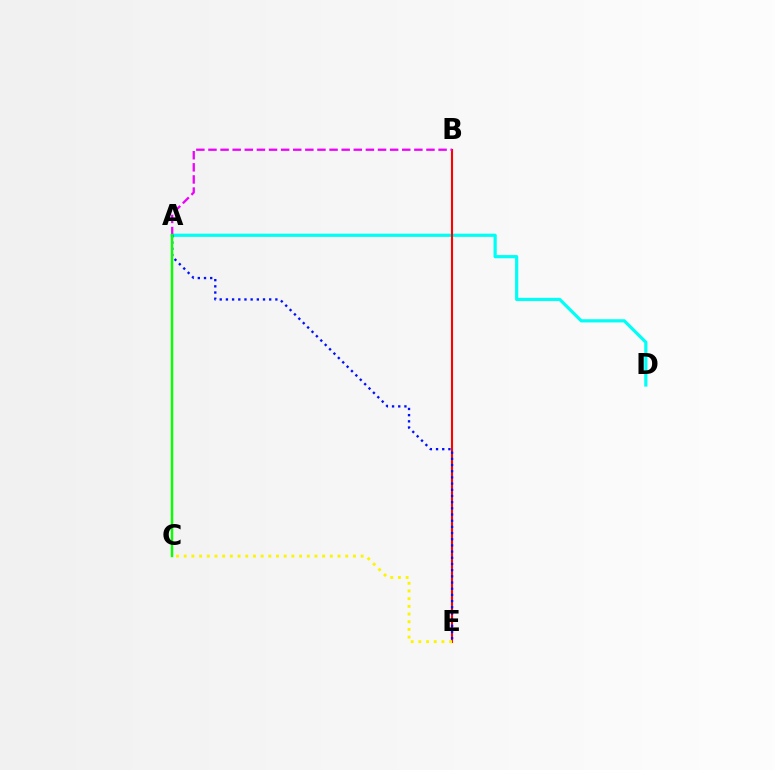{('A', 'D'): [{'color': '#00fff6', 'line_style': 'solid', 'thickness': 2.3}], ('B', 'E'): [{'color': '#ff0000', 'line_style': 'solid', 'thickness': 1.51}], ('A', 'B'): [{'color': '#ee00ff', 'line_style': 'dashed', 'thickness': 1.65}], ('A', 'E'): [{'color': '#0010ff', 'line_style': 'dotted', 'thickness': 1.68}], ('C', 'E'): [{'color': '#fcf500', 'line_style': 'dotted', 'thickness': 2.09}], ('A', 'C'): [{'color': '#08ff00', 'line_style': 'solid', 'thickness': 1.76}]}